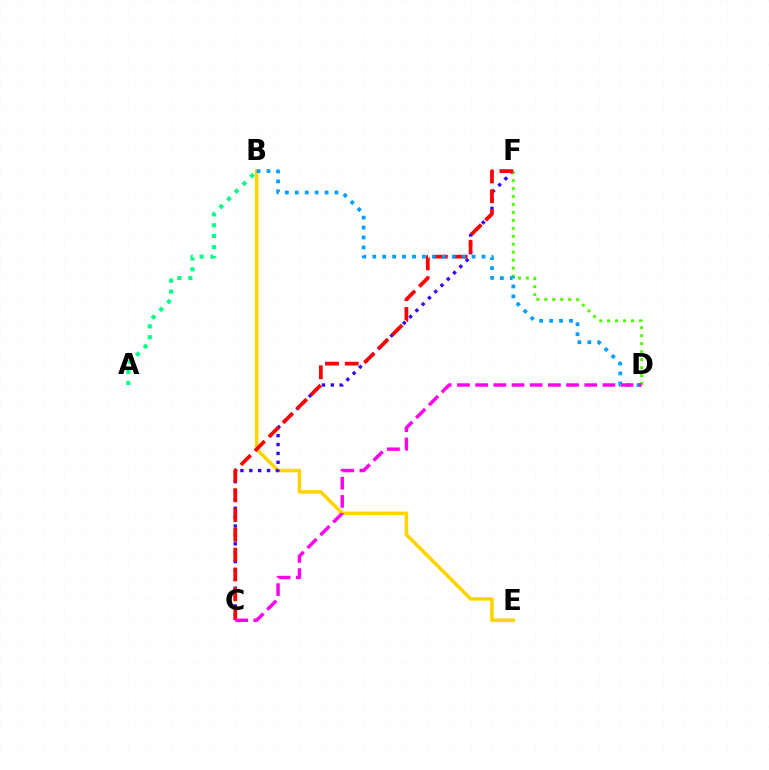{('B', 'E'): [{'color': '#ffd500', 'line_style': 'solid', 'thickness': 2.56}], ('C', 'F'): [{'color': '#3700ff', 'line_style': 'dotted', 'thickness': 2.41}, {'color': '#ff0000', 'line_style': 'dashed', 'thickness': 2.69}], ('D', 'F'): [{'color': '#4fff00', 'line_style': 'dotted', 'thickness': 2.17}], ('A', 'B'): [{'color': '#00ff86', 'line_style': 'dotted', 'thickness': 2.96}], ('B', 'D'): [{'color': '#009eff', 'line_style': 'dotted', 'thickness': 2.7}], ('C', 'D'): [{'color': '#ff00ed', 'line_style': 'dashed', 'thickness': 2.47}]}